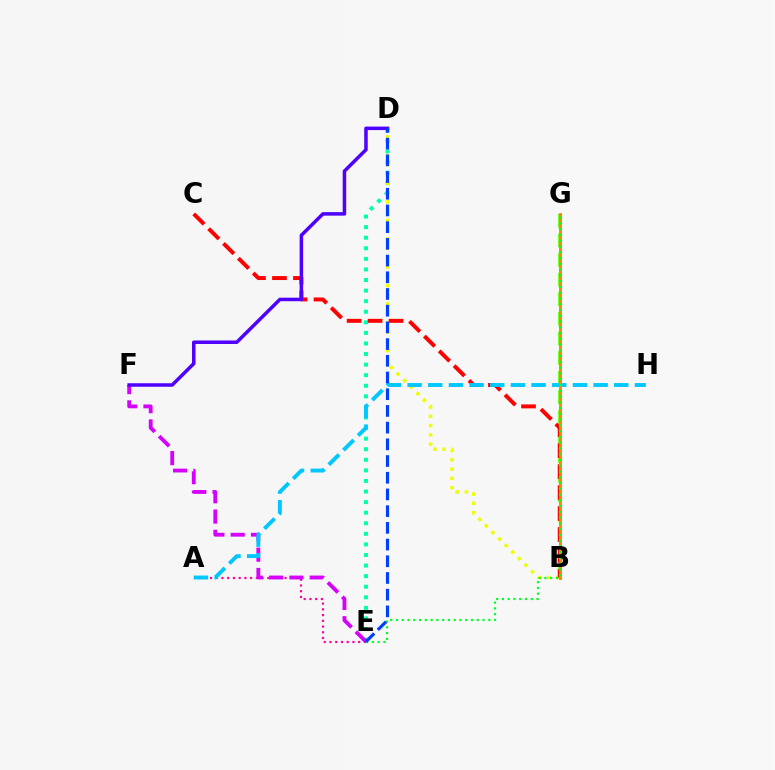{('D', 'E'): [{'color': '#00ffaf', 'line_style': 'dotted', 'thickness': 2.87}, {'color': '#003fff', 'line_style': 'dashed', 'thickness': 2.27}], ('B', 'D'): [{'color': '#eeff00', 'line_style': 'dotted', 'thickness': 2.52}], ('B', 'G'): [{'color': '#66ff00', 'line_style': 'dashed', 'thickness': 2.66}, {'color': '#ff8800', 'line_style': 'solid', 'thickness': 2.12}], ('B', 'C'): [{'color': '#ff0000', 'line_style': 'dashed', 'thickness': 2.85}], ('A', 'E'): [{'color': '#ff00a0', 'line_style': 'dotted', 'thickness': 1.56}], ('E', 'F'): [{'color': '#d600ff', 'line_style': 'dashed', 'thickness': 2.76}], ('A', 'H'): [{'color': '#00c7ff', 'line_style': 'dashed', 'thickness': 2.81}], ('D', 'F'): [{'color': '#4f00ff', 'line_style': 'solid', 'thickness': 2.53}], ('E', 'G'): [{'color': '#00ff27', 'line_style': 'dotted', 'thickness': 1.57}]}